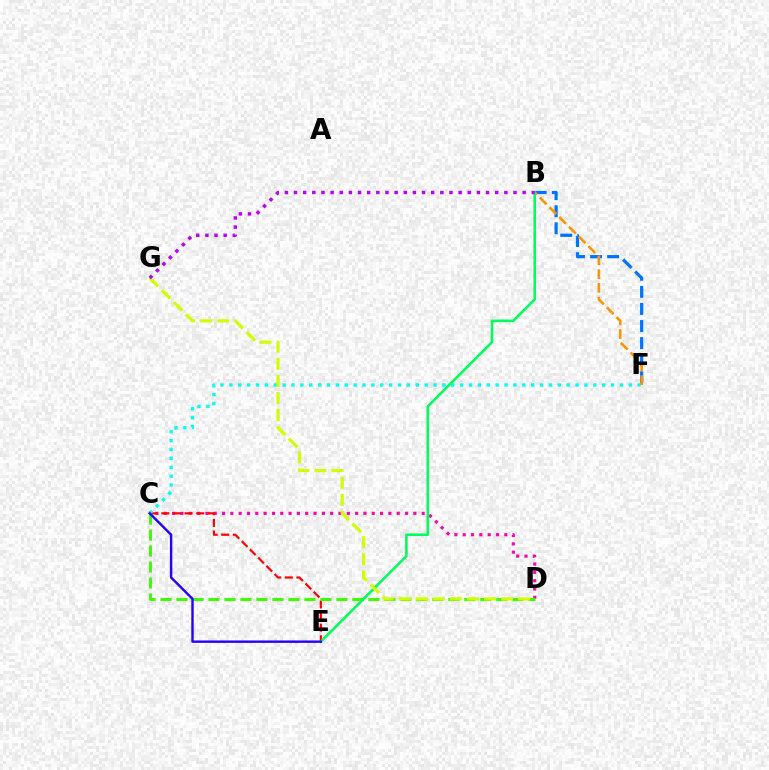{('C', 'D'): [{'color': '#ff00ac', 'line_style': 'dotted', 'thickness': 2.26}, {'color': '#3dff00', 'line_style': 'dashed', 'thickness': 2.17}], ('C', 'E'): [{'color': '#ff0000', 'line_style': 'dashed', 'thickness': 1.58}, {'color': '#2500ff', 'line_style': 'solid', 'thickness': 1.74}], ('C', 'F'): [{'color': '#00fff6', 'line_style': 'dotted', 'thickness': 2.41}], ('B', 'F'): [{'color': '#0074ff', 'line_style': 'dashed', 'thickness': 2.32}, {'color': '#ff9400', 'line_style': 'dashed', 'thickness': 1.87}], ('B', 'E'): [{'color': '#00ff5c', 'line_style': 'solid', 'thickness': 1.87}], ('D', 'G'): [{'color': '#d1ff00', 'line_style': 'dashed', 'thickness': 2.32}], ('B', 'G'): [{'color': '#b900ff', 'line_style': 'dotted', 'thickness': 2.48}]}